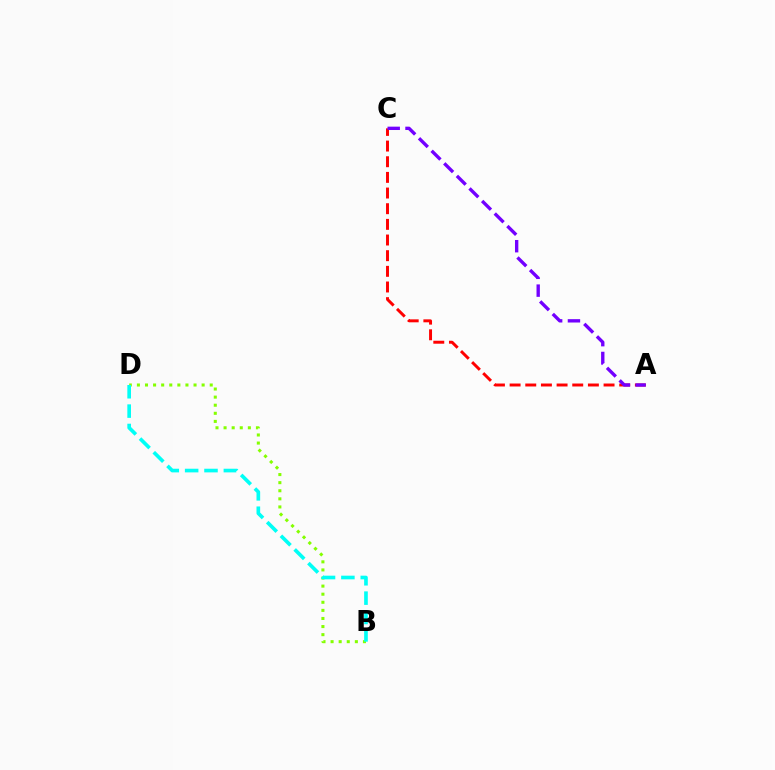{('A', 'C'): [{'color': '#ff0000', 'line_style': 'dashed', 'thickness': 2.13}, {'color': '#7200ff', 'line_style': 'dashed', 'thickness': 2.42}], ('B', 'D'): [{'color': '#84ff00', 'line_style': 'dotted', 'thickness': 2.2}, {'color': '#00fff6', 'line_style': 'dashed', 'thickness': 2.63}]}